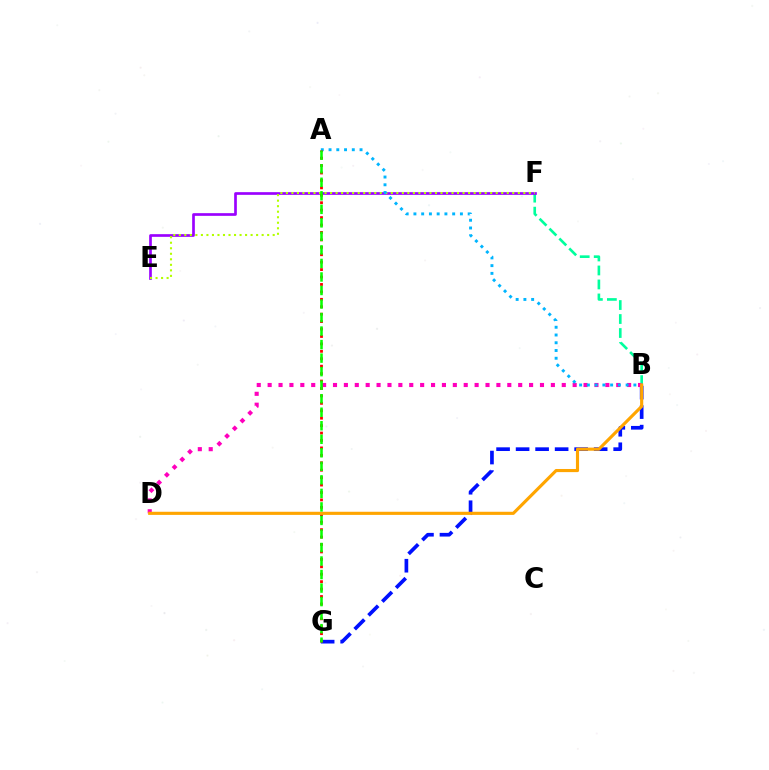{('B', 'G'): [{'color': '#0010ff', 'line_style': 'dashed', 'thickness': 2.65}], ('B', 'F'): [{'color': '#00ff9d', 'line_style': 'dashed', 'thickness': 1.9}], ('E', 'F'): [{'color': '#9b00ff', 'line_style': 'solid', 'thickness': 1.93}, {'color': '#b3ff00', 'line_style': 'dotted', 'thickness': 1.5}], ('B', 'D'): [{'color': '#ff00bd', 'line_style': 'dotted', 'thickness': 2.96}, {'color': '#ffa500', 'line_style': 'solid', 'thickness': 2.26}], ('A', 'B'): [{'color': '#00b5ff', 'line_style': 'dotted', 'thickness': 2.11}], ('A', 'G'): [{'color': '#ff0000', 'line_style': 'dotted', 'thickness': 2.02}, {'color': '#08ff00', 'line_style': 'dashed', 'thickness': 1.84}]}